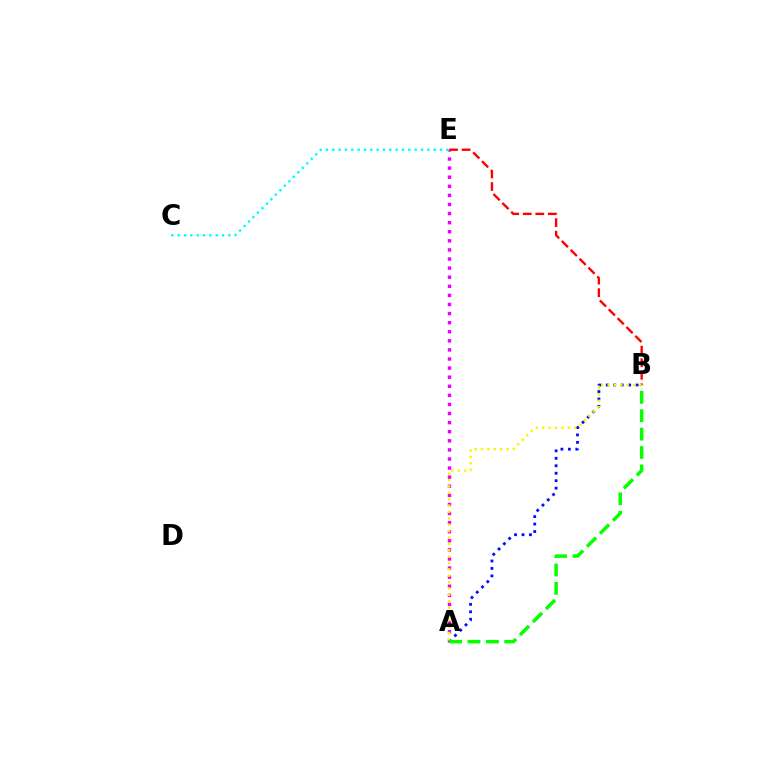{('C', 'E'): [{'color': '#00fff6', 'line_style': 'dotted', 'thickness': 1.72}], ('A', 'E'): [{'color': '#ee00ff', 'line_style': 'dotted', 'thickness': 2.47}], ('A', 'B'): [{'color': '#0010ff', 'line_style': 'dotted', 'thickness': 2.03}, {'color': '#fcf500', 'line_style': 'dotted', 'thickness': 1.73}, {'color': '#08ff00', 'line_style': 'dashed', 'thickness': 2.5}], ('B', 'E'): [{'color': '#ff0000', 'line_style': 'dashed', 'thickness': 1.7}]}